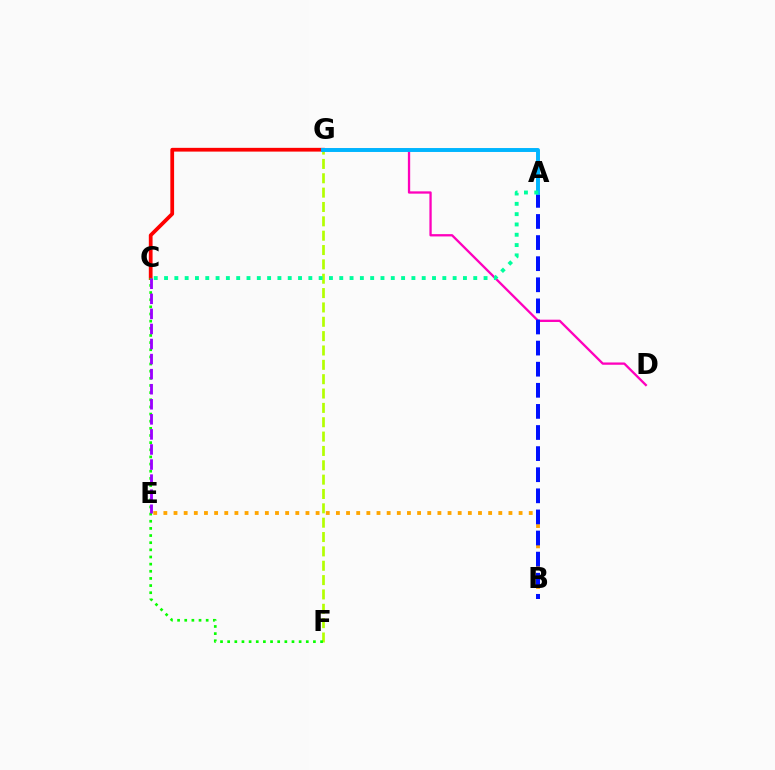{('F', 'G'): [{'color': '#b3ff00', 'line_style': 'dashed', 'thickness': 1.95}], ('B', 'E'): [{'color': '#ffa500', 'line_style': 'dotted', 'thickness': 2.76}], ('C', 'G'): [{'color': '#ff0000', 'line_style': 'solid', 'thickness': 2.7}], ('D', 'G'): [{'color': '#ff00bd', 'line_style': 'solid', 'thickness': 1.66}], ('C', 'F'): [{'color': '#08ff00', 'line_style': 'dotted', 'thickness': 1.94}], ('A', 'B'): [{'color': '#0010ff', 'line_style': 'dashed', 'thickness': 2.87}], ('C', 'E'): [{'color': '#9b00ff', 'line_style': 'dashed', 'thickness': 2.05}], ('A', 'G'): [{'color': '#00b5ff', 'line_style': 'solid', 'thickness': 2.83}], ('A', 'C'): [{'color': '#00ff9d', 'line_style': 'dotted', 'thickness': 2.8}]}